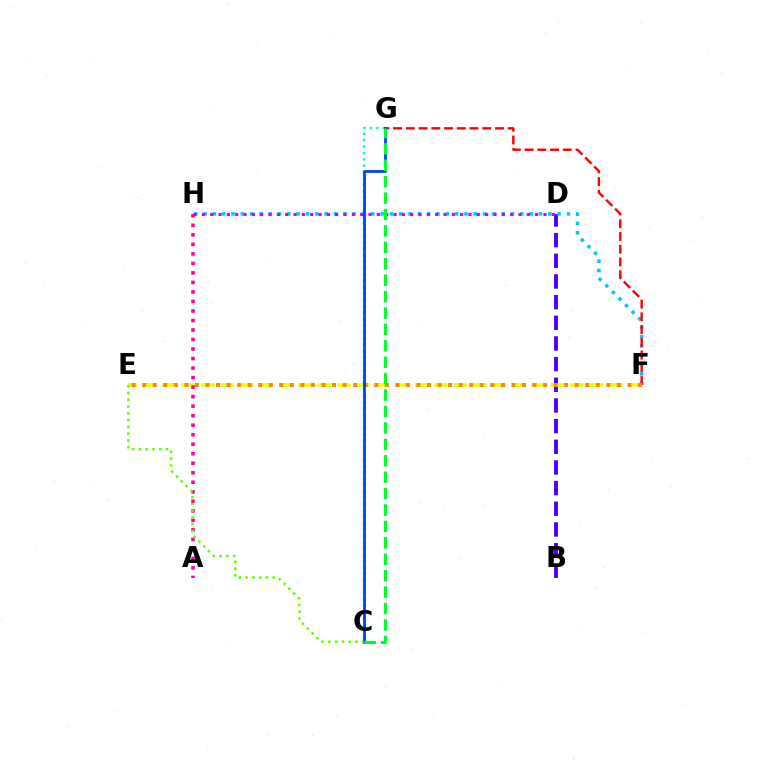{('B', 'D'): [{'color': '#4f00ff', 'line_style': 'dashed', 'thickness': 2.81}], ('F', 'H'): [{'color': '#00c7ff', 'line_style': 'dotted', 'thickness': 2.53}], ('E', 'F'): [{'color': '#eeff00', 'line_style': 'dashed', 'thickness': 2.64}, {'color': '#ff8800', 'line_style': 'dotted', 'thickness': 2.87}], ('A', 'H'): [{'color': '#ff00a0', 'line_style': 'dotted', 'thickness': 2.59}], ('F', 'G'): [{'color': '#ff0000', 'line_style': 'dashed', 'thickness': 1.73}], ('C', 'G'): [{'color': '#00ffaf', 'line_style': 'dotted', 'thickness': 1.73}, {'color': '#003fff', 'line_style': 'solid', 'thickness': 2.01}, {'color': '#00ff27', 'line_style': 'dashed', 'thickness': 2.23}], ('D', 'H'): [{'color': '#d600ff', 'line_style': 'dotted', 'thickness': 2.26}], ('C', 'E'): [{'color': '#66ff00', 'line_style': 'dotted', 'thickness': 1.84}]}